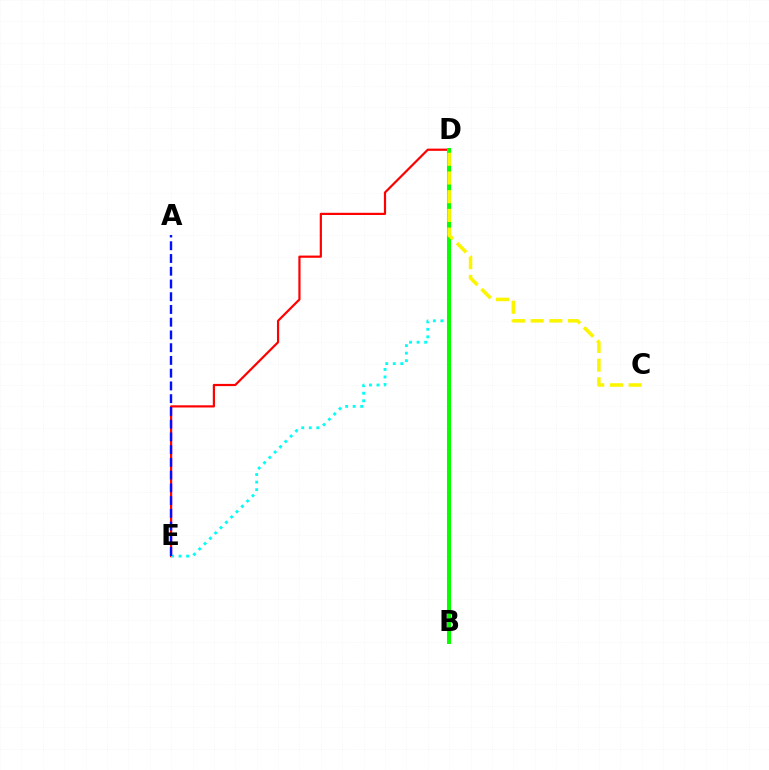{('D', 'E'): [{'color': '#ff0000', 'line_style': 'solid', 'thickness': 1.59}, {'color': '#00fff6', 'line_style': 'dotted', 'thickness': 2.05}], ('B', 'D'): [{'color': '#ee00ff', 'line_style': 'dotted', 'thickness': 2.78}, {'color': '#08ff00', 'line_style': 'solid', 'thickness': 2.91}], ('C', 'D'): [{'color': '#fcf500', 'line_style': 'dashed', 'thickness': 2.54}], ('A', 'E'): [{'color': '#0010ff', 'line_style': 'dashed', 'thickness': 1.73}]}